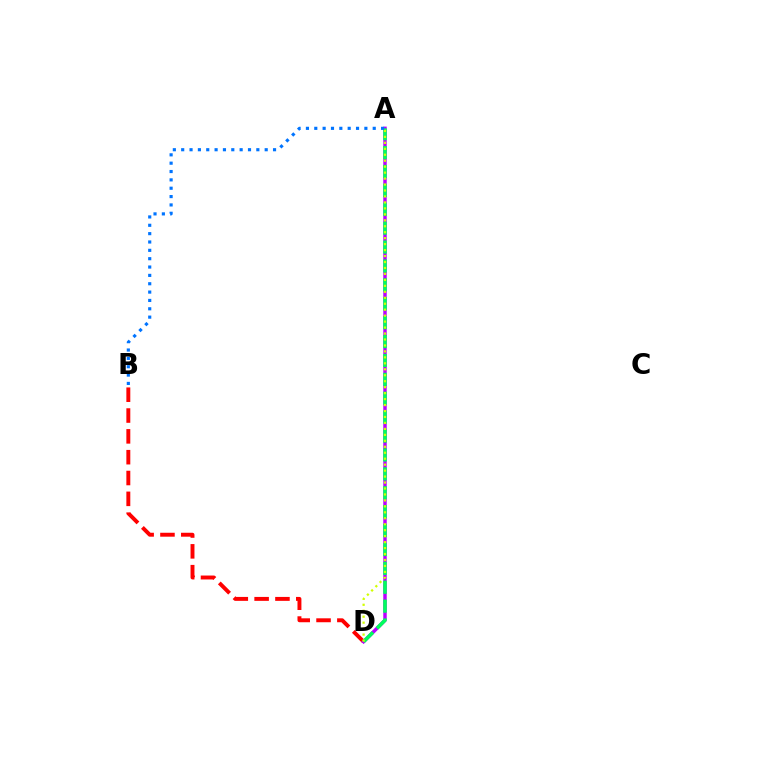{('B', 'D'): [{'color': '#ff0000', 'line_style': 'dashed', 'thickness': 2.83}], ('A', 'D'): [{'color': '#b900ff', 'line_style': 'solid', 'thickness': 2.49}, {'color': '#00ff5c', 'line_style': 'dashed', 'thickness': 2.57}, {'color': '#d1ff00', 'line_style': 'dotted', 'thickness': 1.62}], ('A', 'B'): [{'color': '#0074ff', 'line_style': 'dotted', 'thickness': 2.27}]}